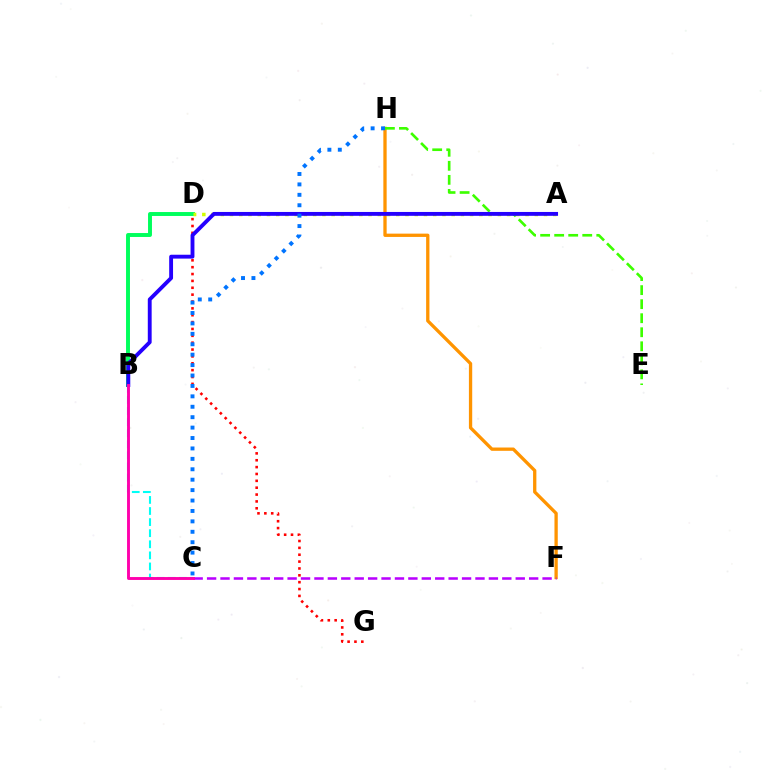{('B', 'D'): [{'color': '#00ff5c', 'line_style': 'solid', 'thickness': 2.83}], ('B', 'C'): [{'color': '#00fff6', 'line_style': 'dashed', 'thickness': 1.51}, {'color': '#ff00ac', 'line_style': 'solid', 'thickness': 2.09}], ('F', 'H'): [{'color': '#ff9400', 'line_style': 'solid', 'thickness': 2.38}], ('D', 'G'): [{'color': '#ff0000', 'line_style': 'dotted', 'thickness': 1.86}], ('A', 'D'): [{'color': '#d1ff00', 'line_style': 'dotted', 'thickness': 2.51}], ('E', 'H'): [{'color': '#3dff00', 'line_style': 'dashed', 'thickness': 1.91}], ('A', 'B'): [{'color': '#2500ff', 'line_style': 'solid', 'thickness': 2.78}], ('C', 'H'): [{'color': '#0074ff', 'line_style': 'dotted', 'thickness': 2.83}], ('C', 'F'): [{'color': '#b900ff', 'line_style': 'dashed', 'thickness': 1.82}]}